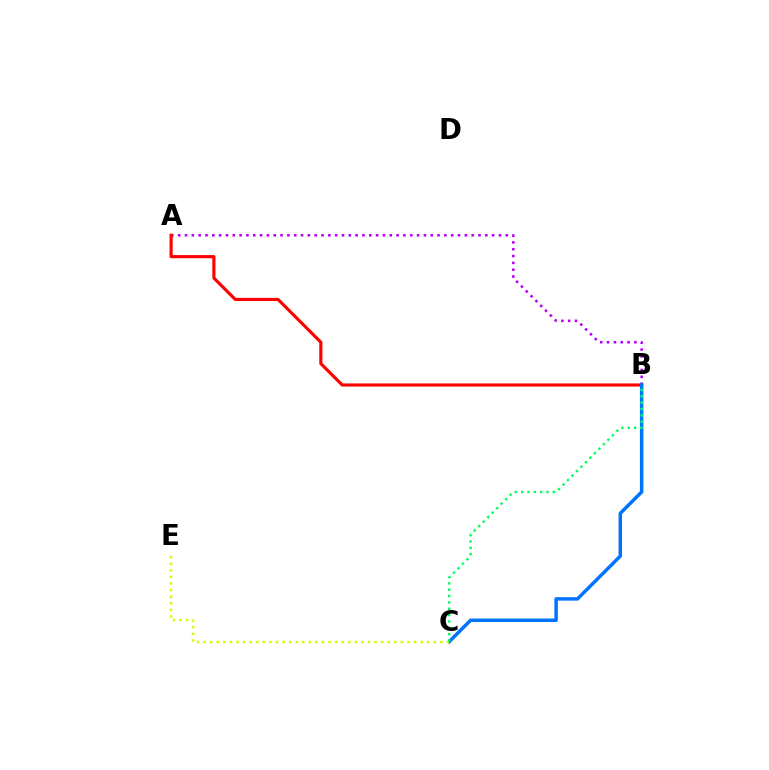{('A', 'B'): [{'color': '#b900ff', 'line_style': 'dotted', 'thickness': 1.85}, {'color': '#ff0000', 'line_style': 'solid', 'thickness': 2.26}], ('B', 'C'): [{'color': '#0074ff', 'line_style': 'solid', 'thickness': 2.5}, {'color': '#00ff5c', 'line_style': 'dotted', 'thickness': 1.72}], ('C', 'E'): [{'color': '#d1ff00', 'line_style': 'dotted', 'thickness': 1.79}]}